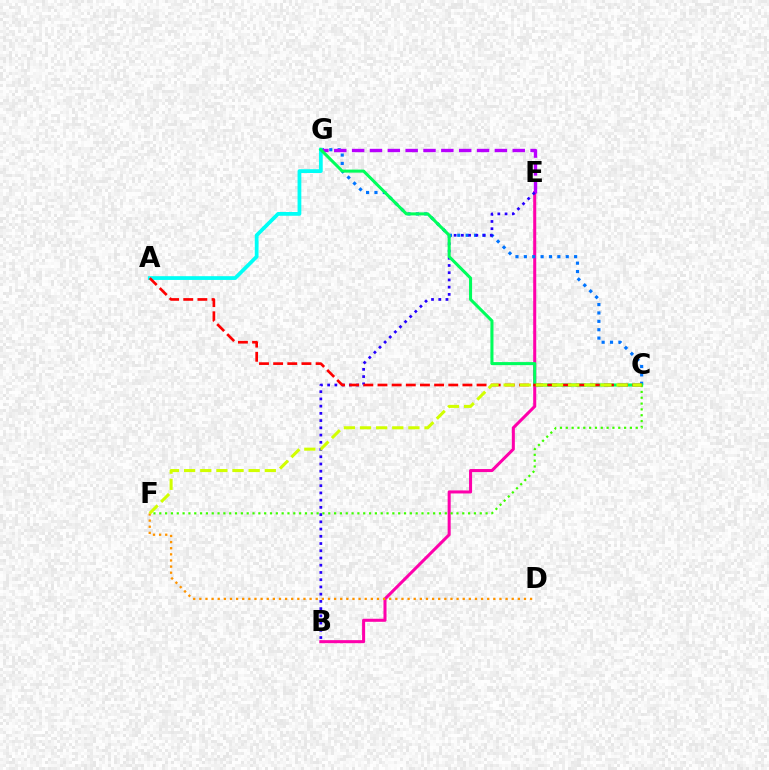{('B', 'E'): [{'color': '#ff00ac', 'line_style': 'solid', 'thickness': 2.19}, {'color': '#2500ff', 'line_style': 'dotted', 'thickness': 1.96}], ('C', 'G'): [{'color': '#0074ff', 'line_style': 'dotted', 'thickness': 2.28}, {'color': '#00ff5c', 'line_style': 'solid', 'thickness': 2.2}], ('A', 'G'): [{'color': '#00fff6', 'line_style': 'solid', 'thickness': 2.71}], ('E', 'G'): [{'color': '#b900ff', 'line_style': 'dashed', 'thickness': 2.42}], ('D', 'F'): [{'color': '#ff9400', 'line_style': 'dotted', 'thickness': 1.66}], ('C', 'F'): [{'color': '#3dff00', 'line_style': 'dotted', 'thickness': 1.58}, {'color': '#d1ff00', 'line_style': 'dashed', 'thickness': 2.19}], ('A', 'C'): [{'color': '#ff0000', 'line_style': 'dashed', 'thickness': 1.92}]}